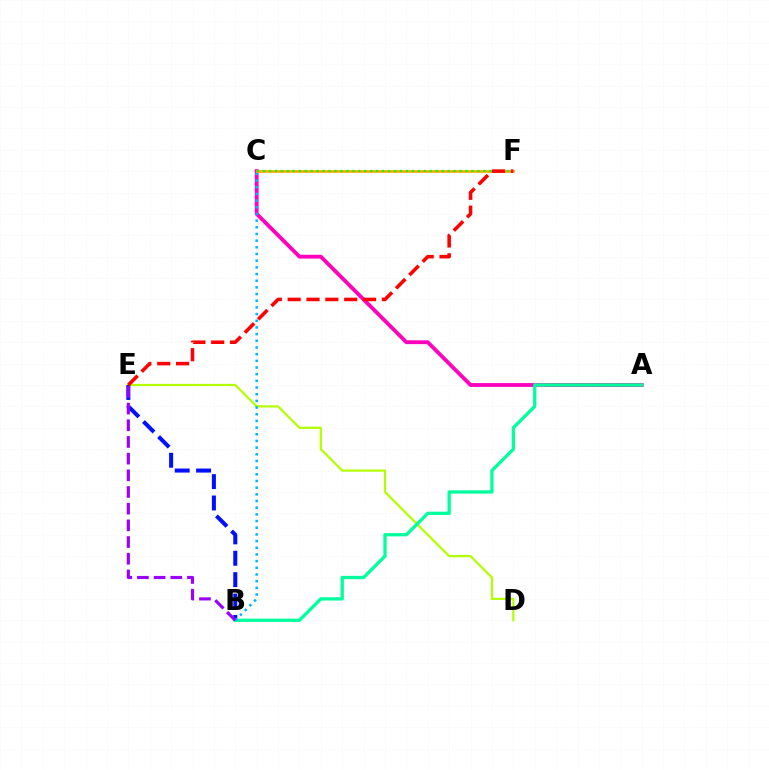{('D', 'E'): [{'color': '#b3ff00', 'line_style': 'solid', 'thickness': 1.6}], ('A', 'C'): [{'color': '#ff00bd', 'line_style': 'solid', 'thickness': 2.76}], ('B', 'E'): [{'color': '#0010ff', 'line_style': 'dashed', 'thickness': 2.9}, {'color': '#9b00ff', 'line_style': 'dashed', 'thickness': 2.27}], ('A', 'B'): [{'color': '#00ff9d', 'line_style': 'solid', 'thickness': 2.37}], ('B', 'C'): [{'color': '#00b5ff', 'line_style': 'dotted', 'thickness': 1.81}], ('C', 'F'): [{'color': '#ffa500', 'line_style': 'solid', 'thickness': 1.93}, {'color': '#08ff00', 'line_style': 'dotted', 'thickness': 1.62}], ('E', 'F'): [{'color': '#ff0000', 'line_style': 'dashed', 'thickness': 2.56}]}